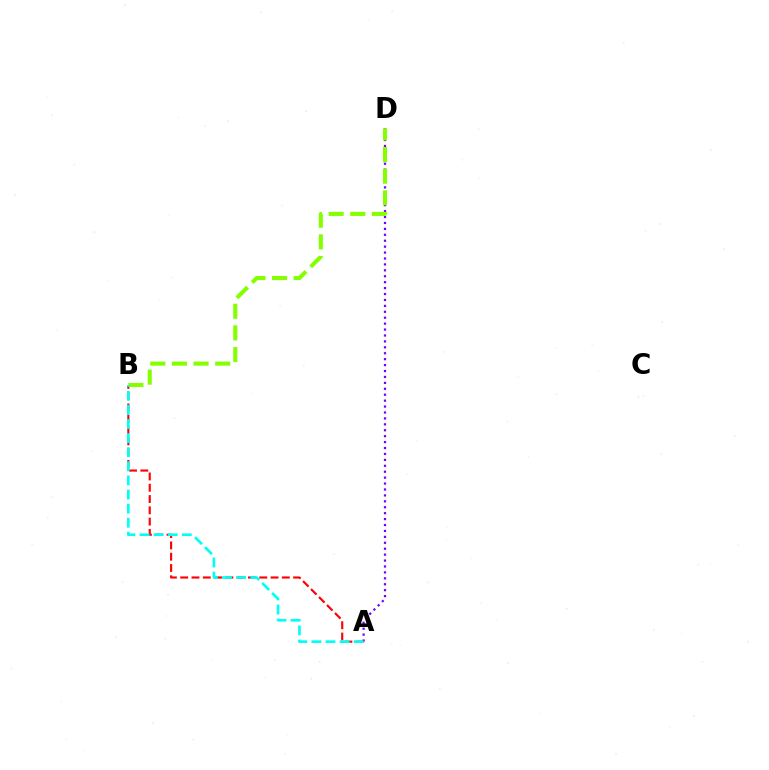{('A', 'D'): [{'color': '#7200ff', 'line_style': 'dotted', 'thickness': 1.61}], ('A', 'B'): [{'color': '#ff0000', 'line_style': 'dashed', 'thickness': 1.53}, {'color': '#00fff6', 'line_style': 'dashed', 'thickness': 1.92}], ('B', 'D'): [{'color': '#84ff00', 'line_style': 'dashed', 'thickness': 2.94}]}